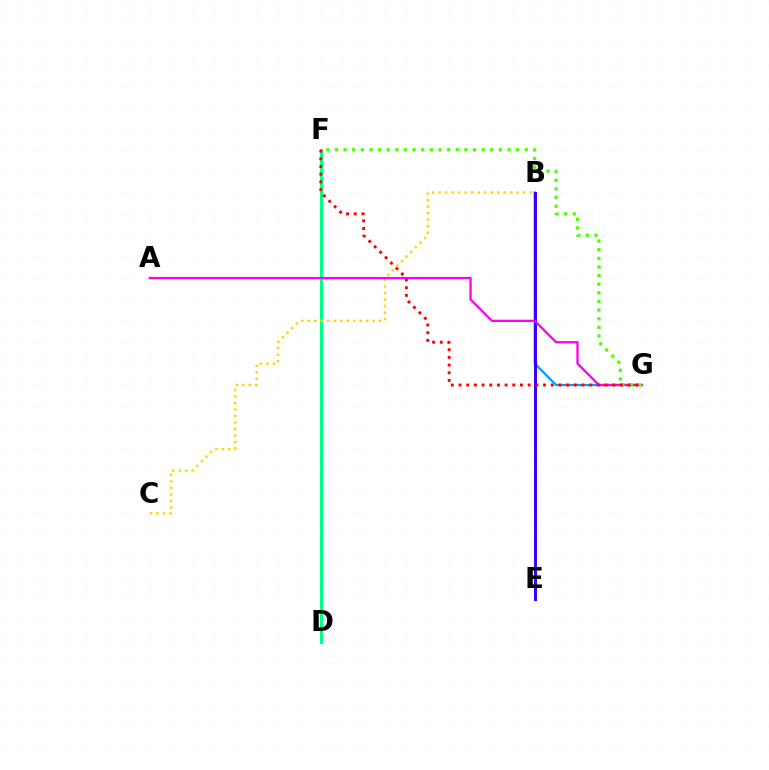{('D', 'F'): [{'color': '#00ff86', 'line_style': 'solid', 'thickness': 2.15}], ('B', 'C'): [{'color': '#ffd500', 'line_style': 'dotted', 'thickness': 1.77}], ('B', 'G'): [{'color': '#009eff', 'line_style': 'solid', 'thickness': 1.61}], ('B', 'E'): [{'color': '#3700ff', 'line_style': 'solid', 'thickness': 2.14}], ('A', 'G'): [{'color': '#ff00ed', 'line_style': 'solid', 'thickness': 1.65}], ('F', 'G'): [{'color': '#4fff00', 'line_style': 'dotted', 'thickness': 2.34}, {'color': '#ff0000', 'line_style': 'dotted', 'thickness': 2.09}]}